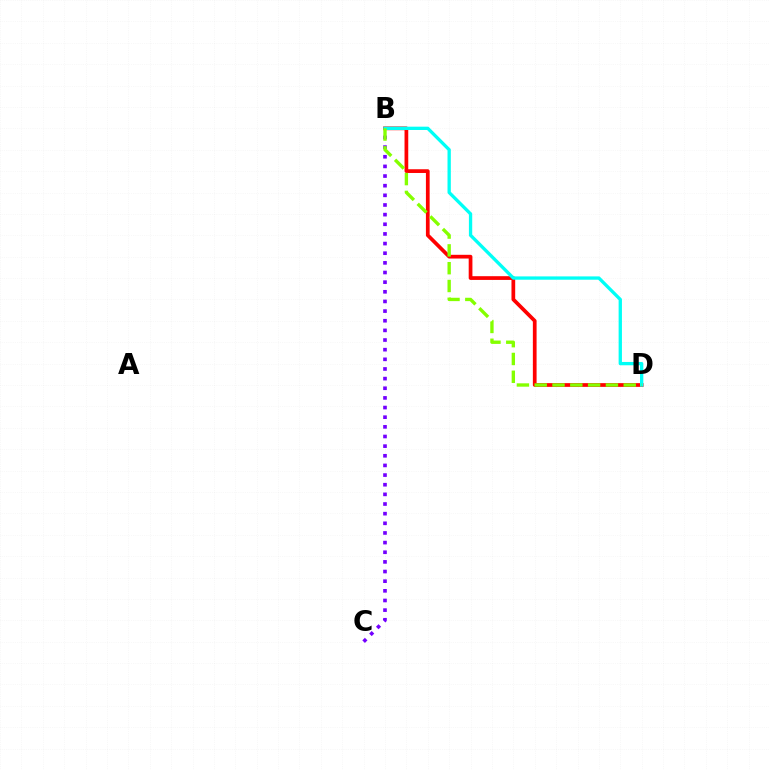{('B', 'C'): [{'color': '#7200ff', 'line_style': 'dotted', 'thickness': 2.62}], ('B', 'D'): [{'color': '#ff0000', 'line_style': 'solid', 'thickness': 2.68}, {'color': '#00fff6', 'line_style': 'solid', 'thickness': 2.39}, {'color': '#84ff00', 'line_style': 'dashed', 'thickness': 2.42}]}